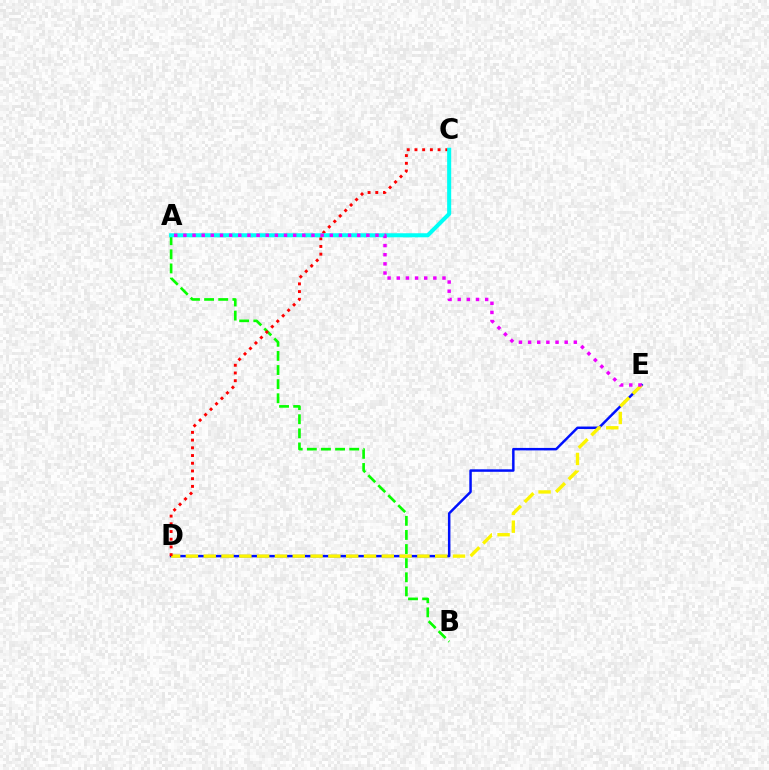{('A', 'B'): [{'color': '#08ff00', 'line_style': 'dashed', 'thickness': 1.92}], ('D', 'E'): [{'color': '#0010ff', 'line_style': 'solid', 'thickness': 1.79}, {'color': '#fcf500', 'line_style': 'dashed', 'thickness': 2.42}], ('C', 'D'): [{'color': '#ff0000', 'line_style': 'dotted', 'thickness': 2.1}], ('A', 'C'): [{'color': '#00fff6', 'line_style': 'solid', 'thickness': 2.92}], ('A', 'E'): [{'color': '#ee00ff', 'line_style': 'dotted', 'thickness': 2.49}]}